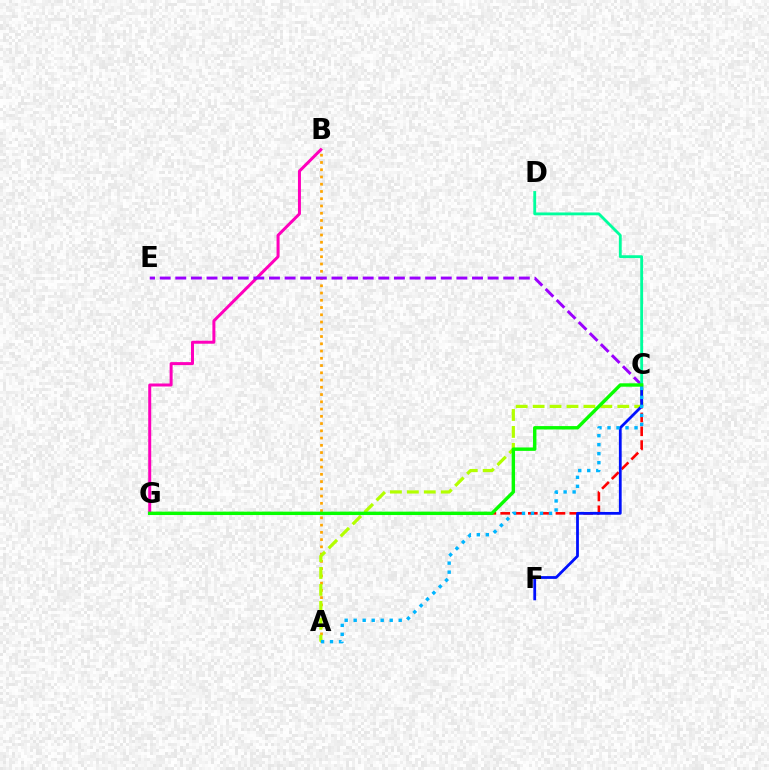{('B', 'G'): [{'color': '#ff00bd', 'line_style': 'solid', 'thickness': 2.16}], ('C', 'G'): [{'color': '#ff0000', 'line_style': 'dashed', 'thickness': 1.88}, {'color': '#08ff00', 'line_style': 'solid', 'thickness': 2.45}], ('A', 'B'): [{'color': '#ffa500', 'line_style': 'dotted', 'thickness': 1.97}], ('A', 'C'): [{'color': '#b3ff00', 'line_style': 'dashed', 'thickness': 2.3}, {'color': '#00b5ff', 'line_style': 'dotted', 'thickness': 2.45}], ('C', 'E'): [{'color': '#9b00ff', 'line_style': 'dashed', 'thickness': 2.12}], ('C', 'F'): [{'color': '#0010ff', 'line_style': 'solid', 'thickness': 2.0}], ('C', 'D'): [{'color': '#00ff9d', 'line_style': 'solid', 'thickness': 2.04}]}